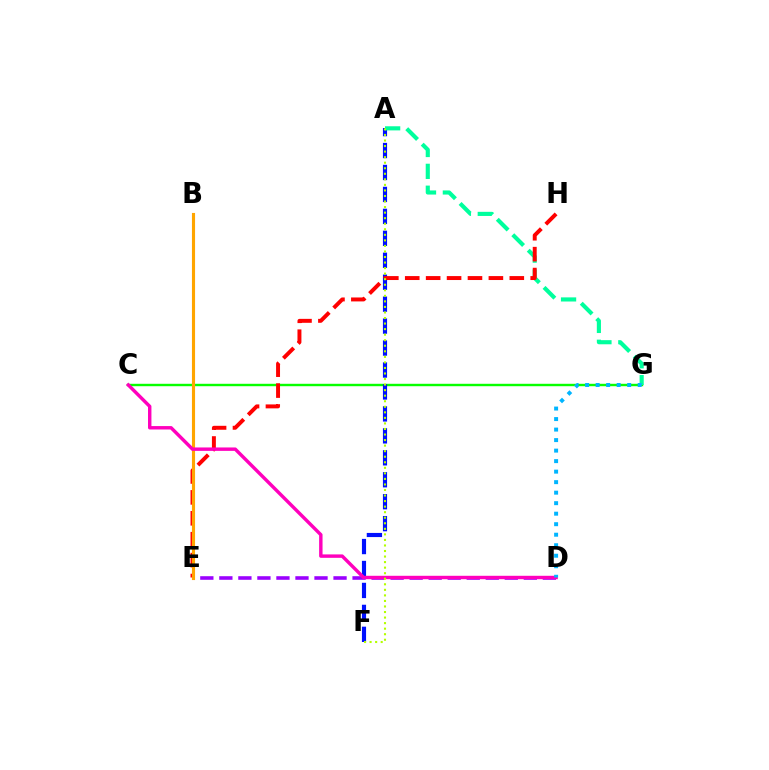{('D', 'E'): [{'color': '#9b00ff', 'line_style': 'dashed', 'thickness': 2.59}], ('C', 'G'): [{'color': '#08ff00', 'line_style': 'solid', 'thickness': 1.74}], ('A', 'F'): [{'color': '#0010ff', 'line_style': 'dashed', 'thickness': 2.98}, {'color': '#b3ff00', 'line_style': 'dotted', 'thickness': 1.51}], ('A', 'G'): [{'color': '#00ff9d', 'line_style': 'dashed', 'thickness': 2.97}], ('E', 'H'): [{'color': '#ff0000', 'line_style': 'dashed', 'thickness': 2.84}], ('B', 'E'): [{'color': '#ffa500', 'line_style': 'solid', 'thickness': 2.24}], ('C', 'D'): [{'color': '#ff00bd', 'line_style': 'solid', 'thickness': 2.46}], ('D', 'G'): [{'color': '#00b5ff', 'line_style': 'dotted', 'thickness': 2.86}]}